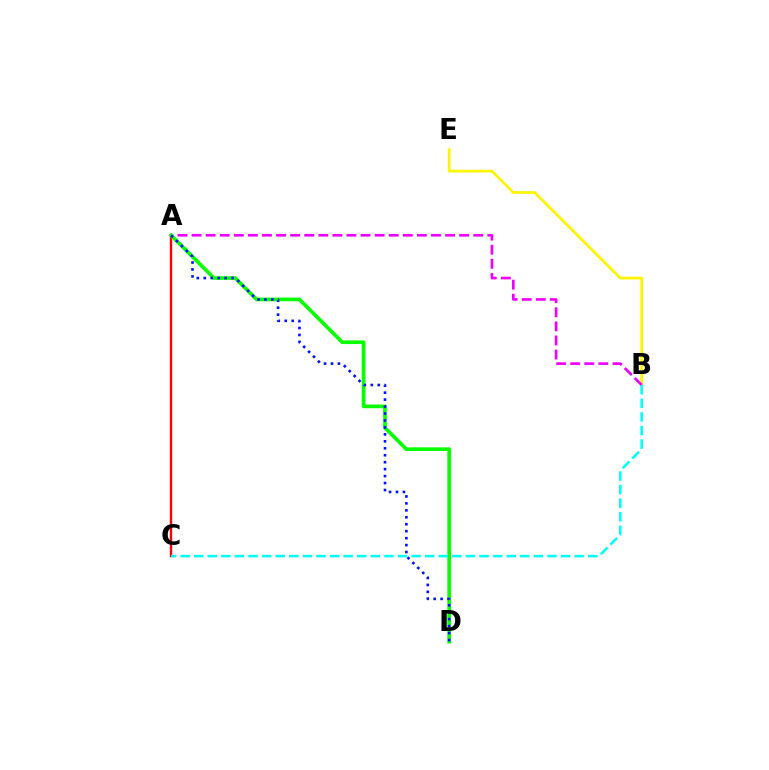{('B', 'E'): [{'color': '#fcf500', 'line_style': 'solid', 'thickness': 1.95}], ('A', 'C'): [{'color': '#ff0000', 'line_style': 'solid', 'thickness': 1.72}], ('A', 'B'): [{'color': '#ee00ff', 'line_style': 'dashed', 'thickness': 1.91}], ('A', 'D'): [{'color': '#08ff00', 'line_style': 'solid', 'thickness': 2.64}, {'color': '#0010ff', 'line_style': 'dotted', 'thickness': 1.89}], ('B', 'C'): [{'color': '#00fff6', 'line_style': 'dashed', 'thickness': 1.85}]}